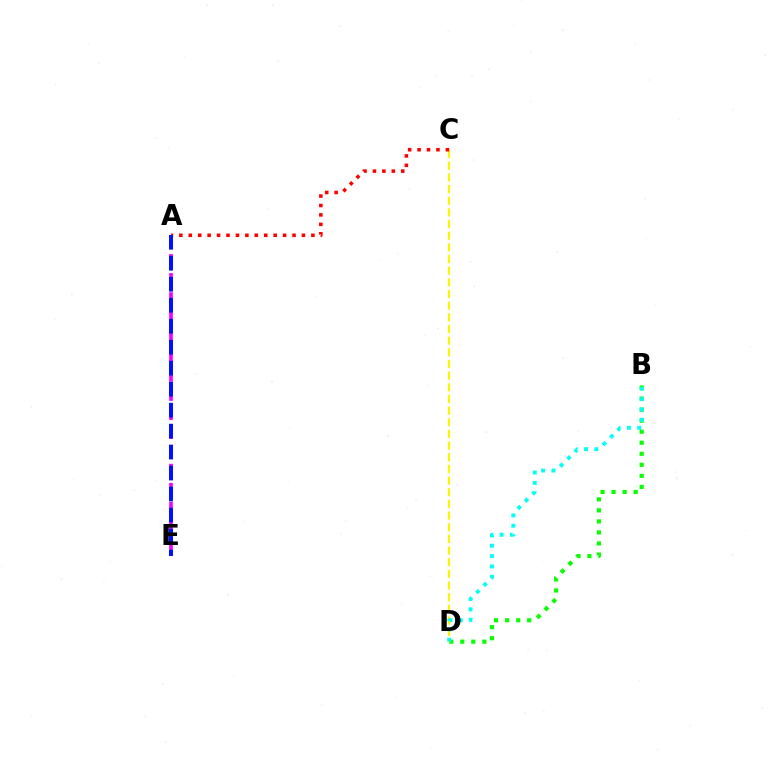{('A', 'E'): [{'color': '#ee00ff', 'line_style': 'dashed', 'thickness': 2.59}, {'color': '#0010ff', 'line_style': 'dashed', 'thickness': 2.85}], ('B', 'D'): [{'color': '#08ff00', 'line_style': 'dotted', 'thickness': 3.0}, {'color': '#00fff6', 'line_style': 'dotted', 'thickness': 2.81}], ('C', 'D'): [{'color': '#fcf500', 'line_style': 'dashed', 'thickness': 1.58}], ('A', 'C'): [{'color': '#ff0000', 'line_style': 'dotted', 'thickness': 2.56}]}